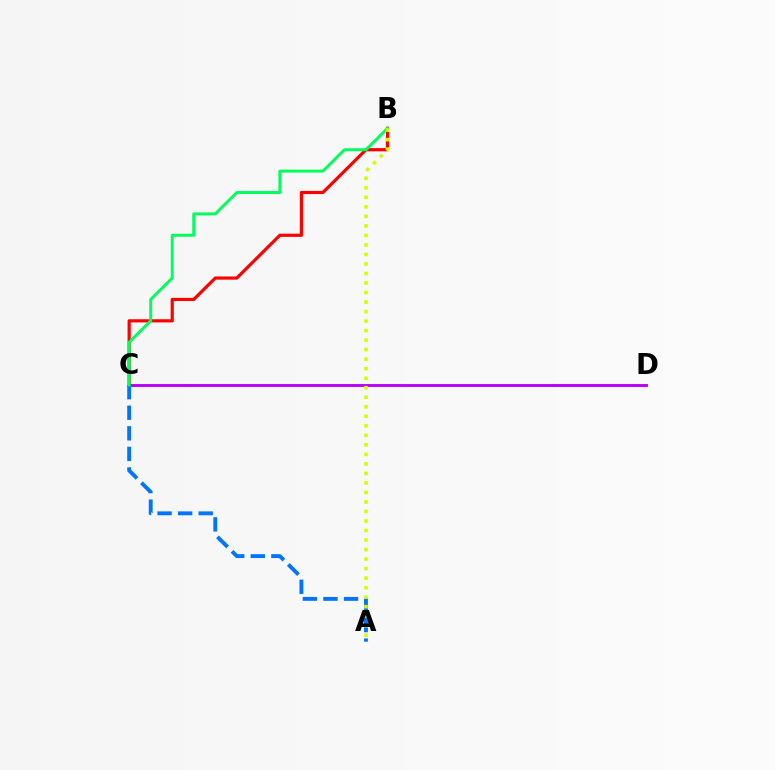{('C', 'D'): [{'color': '#b900ff', 'line_style': 'solid', 'thickness': 2.09}], ('B', 'C'): [{'color': '#ff0000', 'line_style': 'solid', 'thickness': 2.29}, {'color': '#00ff5c', 'line_style': 'solid', 'thickness': 2.12}], ('A', 'C'): [{'color': '#0074ff', 'line_style': 'dashed', 'thickness': 2.79}], ('A', 'B'): [{'color': '#d1ff00', 'line_style': 'dotted', 'thickness': 2.59}]}